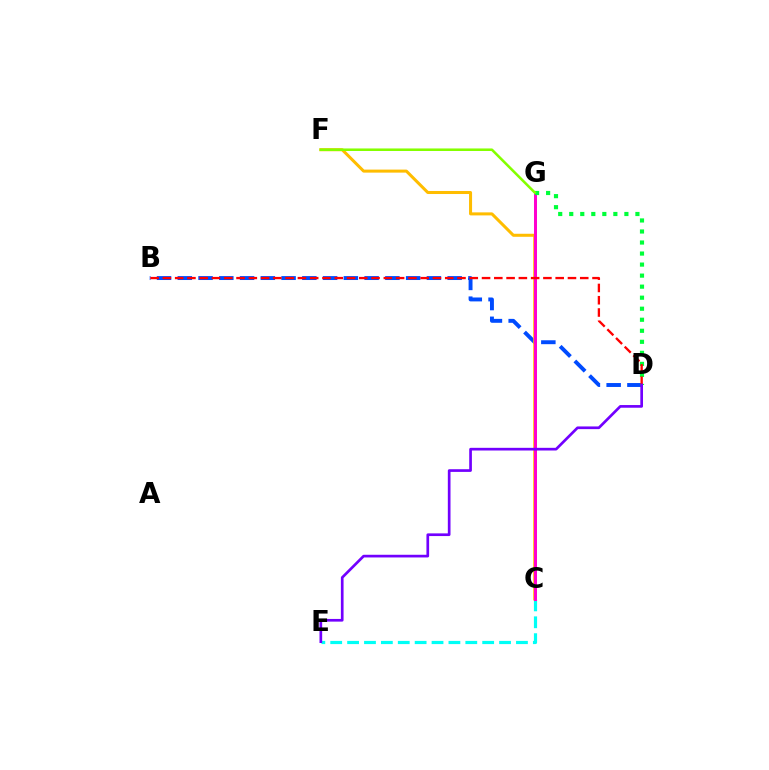{('B', 'D'): [{'color': '#004bff', 'line_style': 'dashed', 'thickness': 2.82}, {'color': '#ff0000', 'line_style': 'dashed', 'thickness': 1.67}], ('C', 'F'): [{'color': '#ffbd00', 'line_style': 'solid', 'thickness': 2.18}], ('C', 'E'): [{'color': '#00fff6', 'line_style': 'dashed', 'thickness': 2.29}], ('C', 'G'): [{'color': '#ff00cf', 'line_style': 'solid', 'thickness': 2.16}], ('D', 'G'): [{'color': '#00ff39', 'line_style': 'dotted', 'thickness': 3.0}], ('F', 'G'): [{'color': '#84ff00', 'line_style': 'solid', 'thickness': 1.83}], ('D', 'E'): [{'color': '#7200ff', 'line_style': 'solid', 'thickness': 1.93}]}